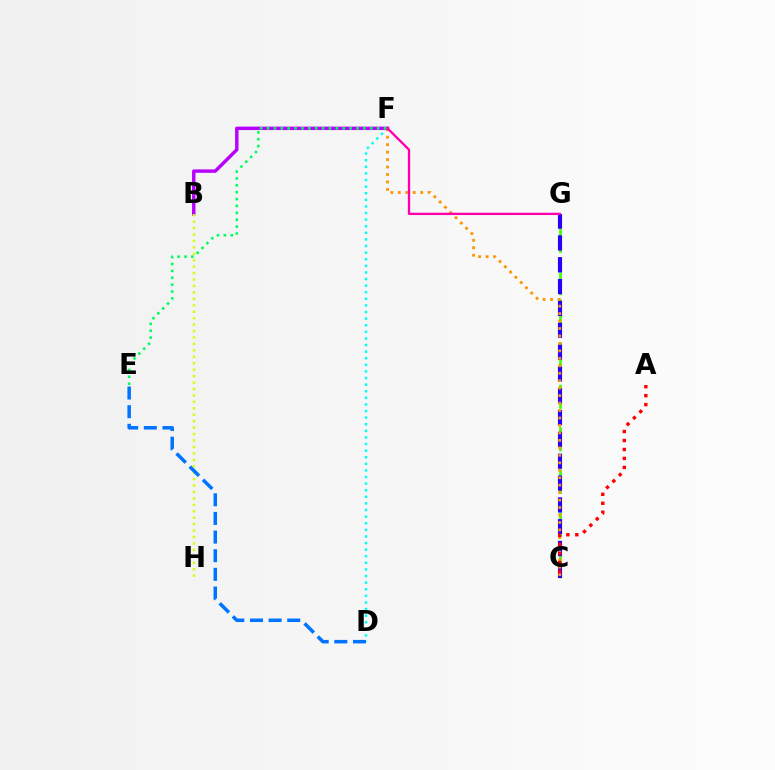{('C', 'G'): [{'color': '#3dff00', 'line_style': 'dashed', 'thickness': 1.93}, {'color': '#2500ff', 'line_style': 'dashed', 'thickness': 2.97}], ('D', 'F'): [{'color': '#00fff6', 'line_style': 'dotted', 'thickness': 1.79}], ('C', 'F'): [{'color': '#ff9400', 'line_style': 'dotted', 'thickness': 2.03}], ('B', 'F'): [{'color': '#b900ff', 'line_style': 'solid', 'thickness': 2.47}], ('B', 'H'): [{'color': '#d1ff00', 'line_style': 'dotted', 'thickness': 1.75}], ('D', 'E'): [{'color': '#0074ff', 'line_style': 'dashed', 'thickness': 2.53}], ('F', 'G'): [{'color': '#ff00ac', 'line_style': 'solid', 'thickness': 1.67}], ('A', 'C'): [{'color': '#ff0000', 'line_style': 'dotted', 'thickness': 2.44}], ('E', 'F'): [{'color': '#00ff5c', 'line_style': 'dotted', 'thickness': 1.87}]}